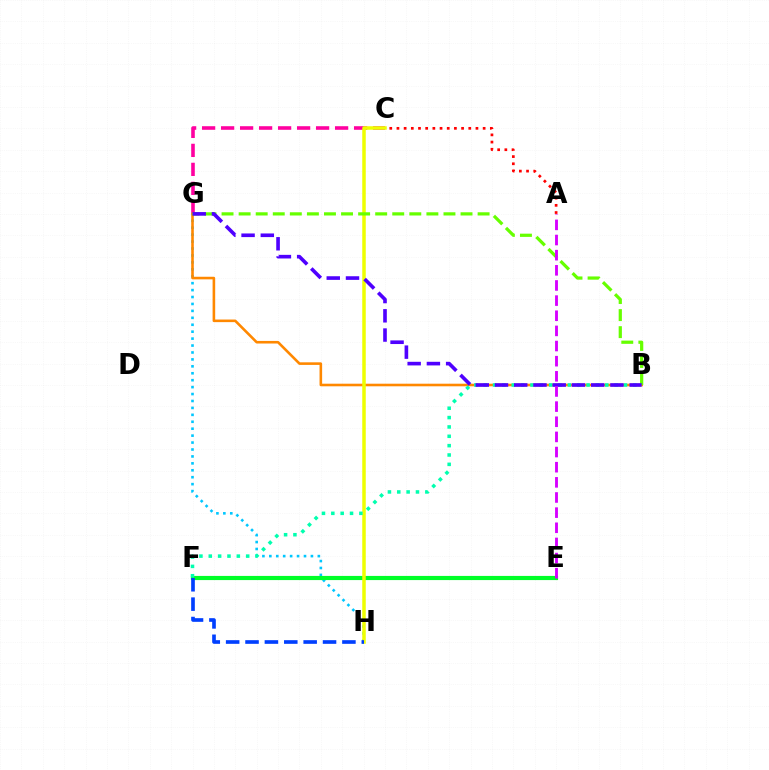{('G', 'H'): [{'color': '#00c7ff', 'line_style': 'dotted', 'thickness': 1.88}], ('C', 'G'): [{'color': '#ff00a0', 'line_style': 'dashed', 'thickness': 2.58}], ('B', 'G'): [{'color': '#ff8800', 'line_style': 'solid', 'thickness': 1.87}, {'color': '#66ff00', 'line_style': 'dashed', 'thickness': 2.32}, {'color': '#4f00ff', 'line_style': 'dashed', 'thickness': 2.61}], ('E', 'F'): [{'color': '#00ff27', 'line_style': 'solid', 'thickness': 2.99}], ('C', 'H'): [{'color': '#eeff00', 'line_style': 'solid', 'thickness': 2.53}], ('A', 'C'): [{'color': '#ff0000', 'line_style': 'dotted', 'thickness': 1.95}], ('F', 'H'): [{'color': '#003fff', 'line_style': 'dashed', 'thickness': 2.63}], ('B', 'F'): [{'color': '#00ffaf', 'line_style': 'dotted', 'thickness': 2.54}], ('A', 'E'): [{'color': '#d600ff', 'line_style': 'dashed', 'thickness': 2.06}]}